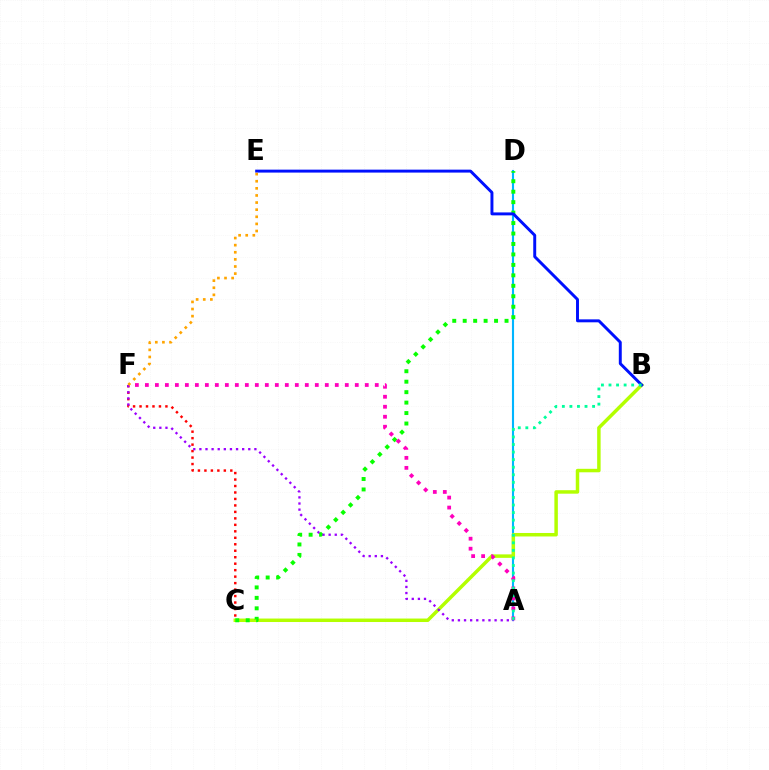{('A', 'D'): [{'color': '#00b5ff', 'line_style': 'solid', 'thickness': 1.52}], ('B', 'C'): [{'color': '#b3ff00', 'line_style': 'solid', 'thickness': 2.5}], ('C', 'D'): [{'color': '#08ff00', 'line_style': 'dotted', 'thickness': 2.84}], ('A', 'F'): [{'color': '#ff00bd', 'line_style': 'dotted', 'thickness': 2.72}, {'color': '#9b00ff', 'line_style': 'dotted', 'thickness': 1.66}], ('B', 'E'): [{'color': '#0010ff', 'line_style': 'solid', 'thickness': 2.12}], ('C', 'F'): [{'color': '#ff0000', 'line_style': 'dotted', 'thickness': 1.76}], ('E', 'F'): [{'color': '#ffa500', 'line_style': 'dotted', 'thickness': 1.93}], ('A', 'B'): [{'color': '#00ff9d', 'line_style': 'dotted', 'thickness': 2.05}]}